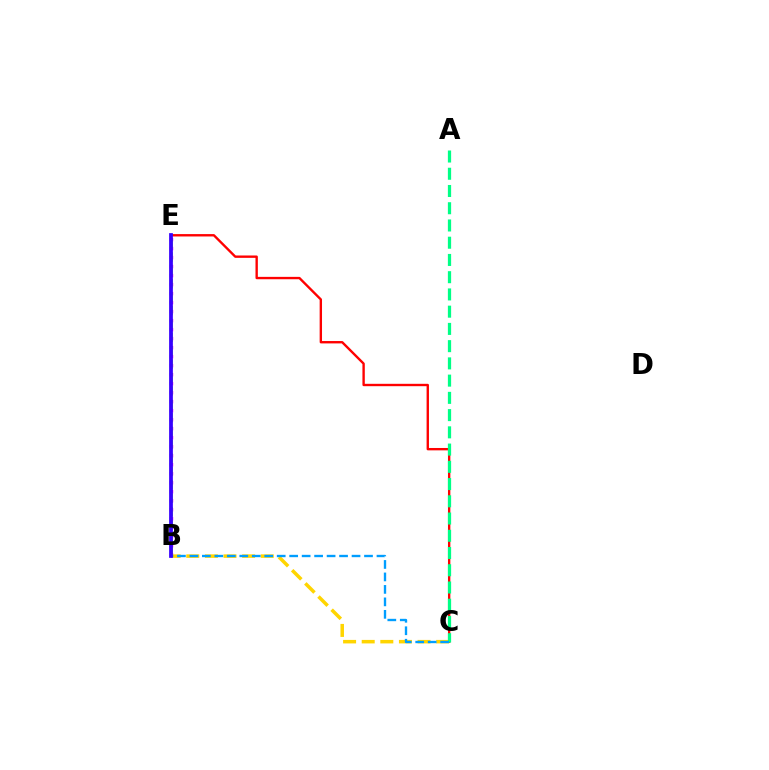{('B', 'E'): [{'color': '#ff00ed', 'line_style': 'dotted', 'thickness': 2.45}, {'color': '#4fff00', 'line_style': 'dashed', 'thickness': 1.82}, {'color': '#3700ff', 'line_style': 'solid', 'thickness': 2.7}], ('C', 'E'): [{'color': '#ff0000', 'line_style': 'solid', 'thickness': 1.71}], ('B', 'C'): [{'color': '#ffd500', 'line_style': 'dashed', 'thickness': 2.53}, {'color': '#009eff', 'line_style': 'dashed', 'thickness': 1.69}], ('A', 'C'): [{'color': '#00ff86', 'line_style': 'dashed', 'thickness': 2.34}]}